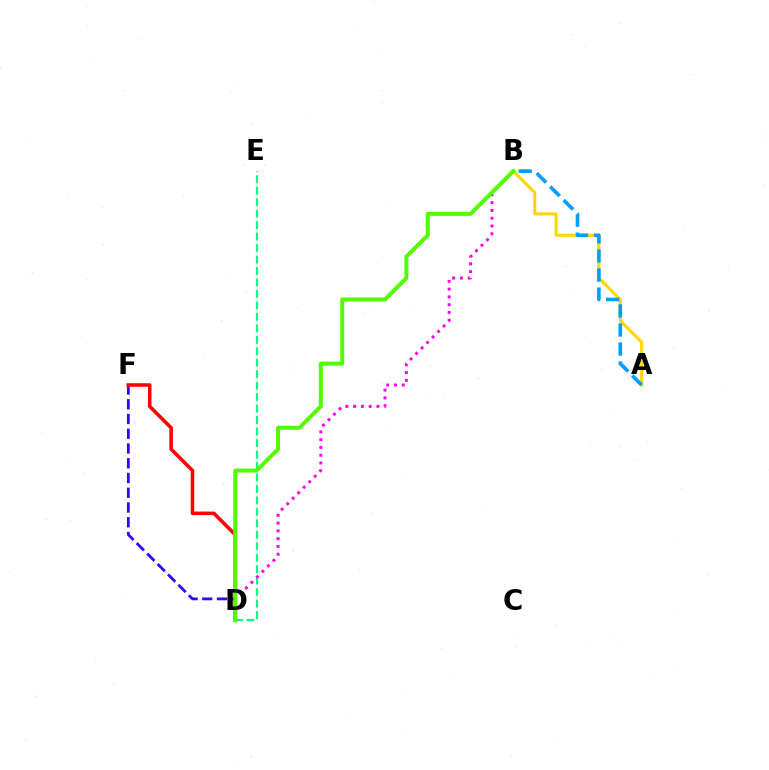{('D', 'E'): [{'color': '#00ff86', 'line_style': 'dashed', 'thickness': 1.56}], ('D', 'F'): [{'color': '#3700ff', 'line_style': 'dashed', 'thickness': 2.0}, {'color': '#ff0000', 'line_style': 'solid', 'thickness': 2.56}], ('A', 'B'): [{'color': '#ffd500', 'line_style': 'solid', 'thickness': 2.19}, {'color': '#009eff', 'line_style': 'dashed', 'thickness': 2.59}], ('B', 'D'): [{'color': '#ff00ed', 'line_style': 'dotted', 'thickness': 2.11}, {'color': '#4fff00', 'line_style': 'solid', 'thickness': 2.87}]}